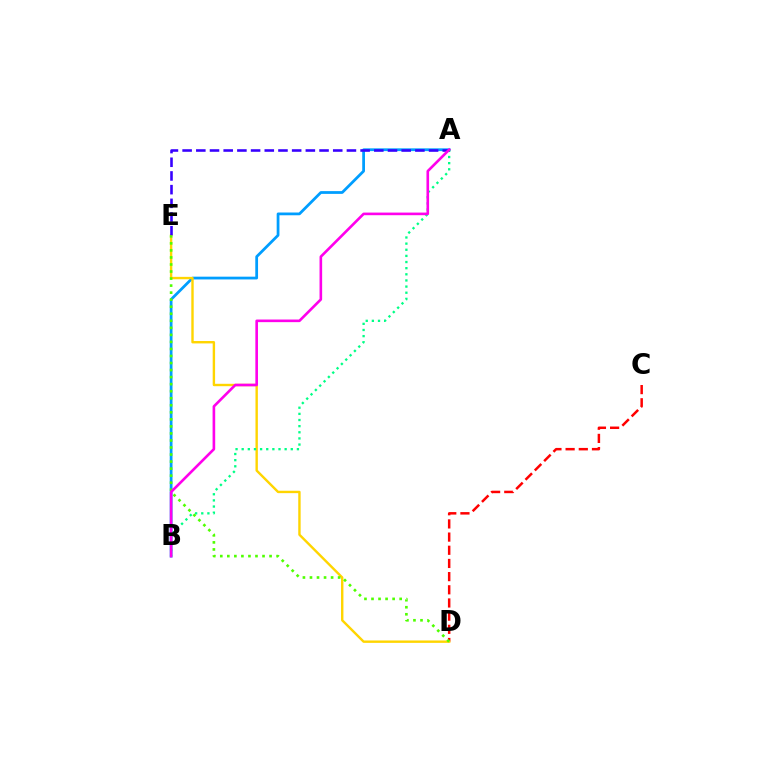{('C', 'D'): [{'color': '#ff0000', 'line_style': 'dashed', 'thickness': 1.79}], ('A', 'B'): [{'color': '#009eff', 'line_style': 'solid', 'thickness': 1.99}, {'color': '#00ff86', 'line_style': 'dotted', 'thickness': 1.67}, {'color': '#ff00ed', 'line_style': 'solid', 'thickness': 1.89}], ('D', 'E'): [{'color': '#ffd500', 'line_style': 'solid', 'thickness': 1.73}, {'color': '#4fff00', 'line_style': 'dotted', 'thickness': 1.91}], ('A', 'E'): [{'color': '#3700ff', 'line_style': 'dashed', 'thickness': 1.86}]}